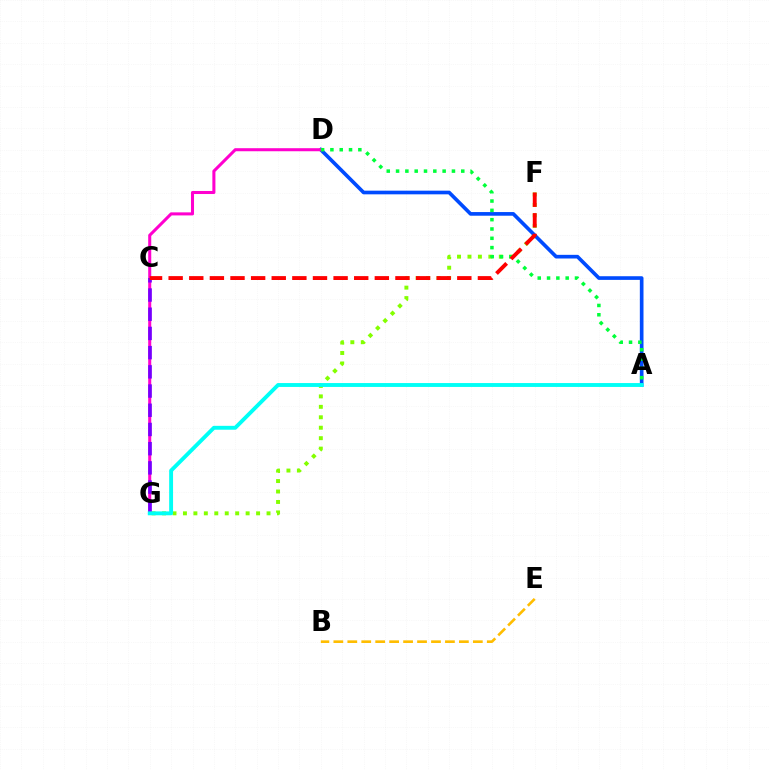{('B', 'E'): [{'color': '#ffbd00', 'line_style': 'dashed', 'thickness': 1.89}], ('F', 'G'): [{'color': '#84ff00', 'line_style': 'dotted', 'thickness': 2.84}], ('A', 'D'): [{'color': '#004bff', 'line_style': 'solid', 'thickness': 2.63}, {'color': '#00ff39', 'line_style': 'dotted', 'thickness': 2.53}], ('D', 'G'): [{'color': '#ff00cf', 'line_style': 'solid', 'thickness': 2.19}], ('C', 'G'): [{'color': '#7200ff', 'line_style': 'dashed', 'thickness': 2.61}], ('C', 'F'): [{'color': '#ff0000', 'line_style': 'dashed', 'thickness': 2.8}], ('A', 'G'): [{'color': '#00fff6', 'line_style': 'solid', 'thickness': 2.8}]}